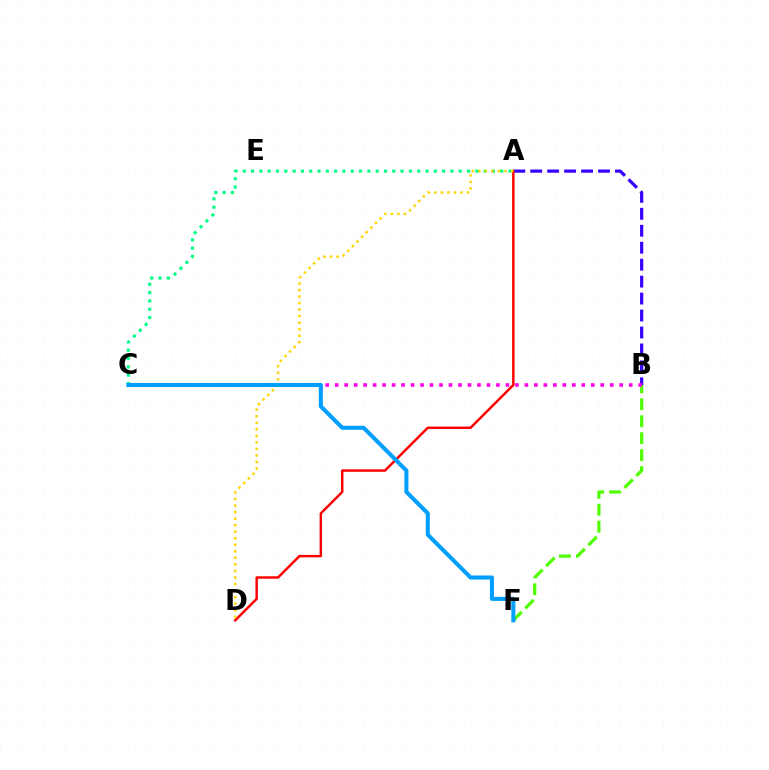{('A', 'B'): [{'color': '#3700ff', 'line_style': 'dashed', 'thickness': 2.3}], ('A', 'C'): [{'color': '#00ff86', 'line_style': 'dotted', 'thickness': 2.26}], ('B', 'F'): [{'color': '#4fff00', 'line_style': 'dashed', 'thickness': 2.3}], ('B', 'C'): [{'color': '#ff00ed', 'line_style': 'dotted', 'thickness': 2.58}], ('A', 'D'): [{'color': '#ff0000', 'line_style': 'solid', 'thickness': 1.77}, {'color': '#ffd500', 'line_style': 'dotted', 'thickness': 1.78}], ('C', 'F'): [{'color': '#009eff', 'line_style': 'solid', 'thickness': 2.91}]}